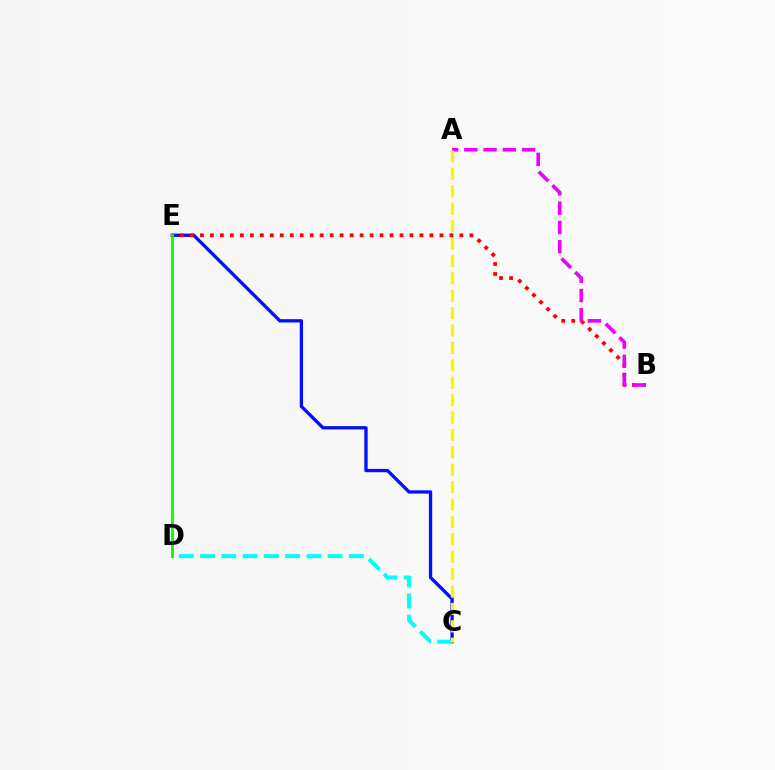{('C', 'E'): [{'color': '#0010ff', 'line_style': 'solid', 'thickness': 2.38}], ('B', 'E'): [{'color': '#ff0000', 'line_style': 'dotted', 'thickness': 2.71}], ('C', 'D'): [{'color': '#00fff6', 'line_style': 'dashed', 'thickness': 2.89}], ('D', 'E'): [{'color': '#08ff00', 'line_style': 'solid', 'thickness': 2.07}], ('A', 'B'): [{'color': '#ee00ff', 'line_style': 'dashed', 'thickness': 2.62}], ('A', 'C'): [{'color': '#fcf500', 'line_style': 'dashed', 'thickness': 2.36}]}